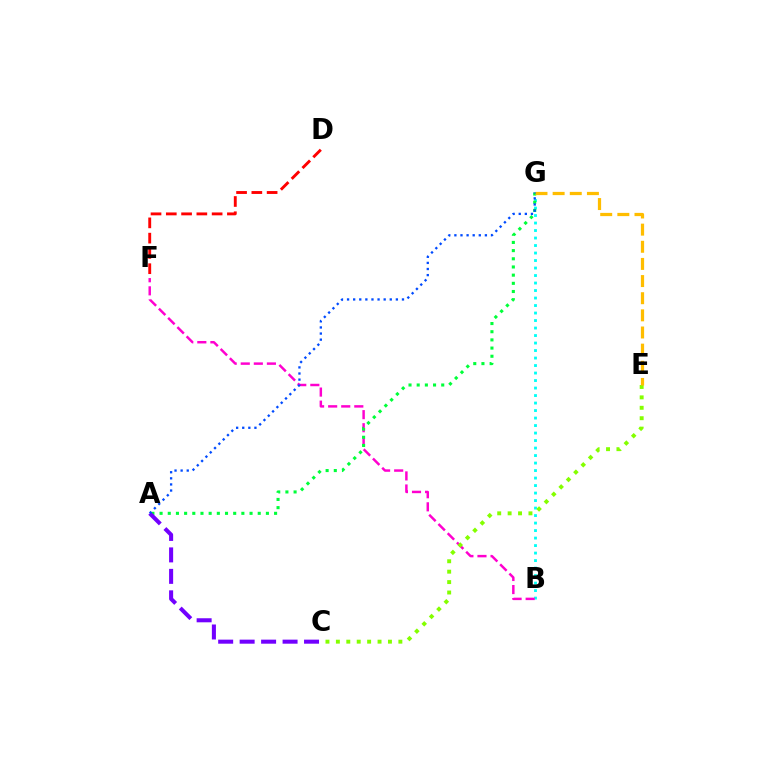{('B', 'G'): [{'color': '#00fff6', 'line_style': 'dotted', 'thickness': 2.04}], ('B', 'F'): [{'color': '#ff00cf', 'line_style': 'dashed', 'thickness': 1.78}], ('A', 'G'): [{'color': '#00ff39', 'line_style': 'dotted', 'thickness': 2.22}, {'color': '#004bff', 'line_style': 'dotted', 'thickness': 1.66}], ('D', 'F'): [{'color': '#ff0000', 'line_style': 'dashed', 'thickness': 2.08}], ('C', 'E'): [{'color': '#84ff00', 'line_style': 'dotted', 'thickness': 2.83}], ('E', 'G'): [{'color': '#ffbd00', 'line_style': 'dashed', 'thickness': 2.33}], ('A', 'C'): [{'color': '#7200ff', 'line_style': 'dashed', 'thickness': 2.92}]}